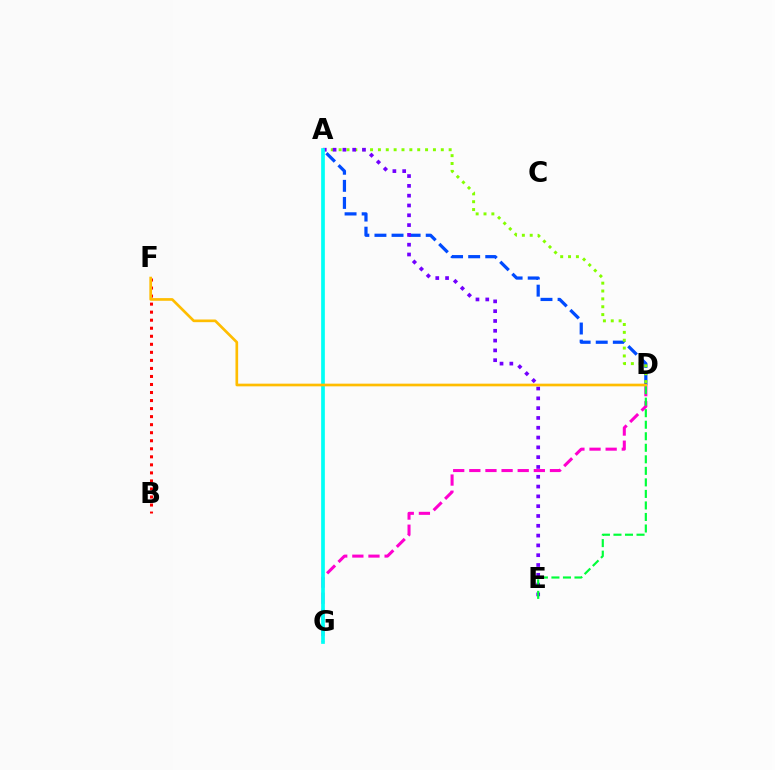{('D', 'G'): [{'color': '#ff00cf', 'line_style': 'dashed', 'thickness': 2.19}], ('A', 'D'): [{'color': '#004bff', 'line_style': 'dashed', 'thickness': 2.32}, {'color': '#84ff00', 'line_style': 'dotted', 'thickness': 2.14}], ('B', 'F'): [{'color': '#ff0000', 'line_style': 'dotted', 'thickness': 2.18}], ('A', 'E'): [{'color': '#7200ff', 'line_style': 'dotted', 'thickness': 2.66}], ('D', 'E'): [{'color': '#00ff39', 'line_style': 'dashed', 'thickness': 1.57}], ('A', 'G'): [{'color': '#00fff6', 'line_style': 'solid', 'thickness': 2.66}], ('D', 'F'): [{'color': '#ffbd00', 'line_style': 'solid', 'thickness': 1.93}]}